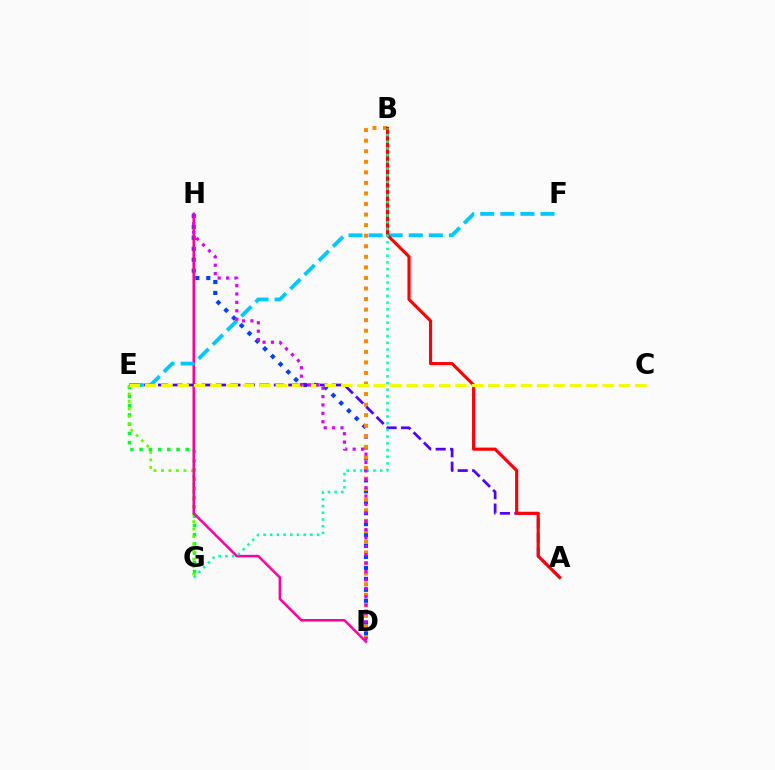{('D', 'H'): [{'color': '#003fff', 'line_style': 'dotted', 'thickness': 2.97}, {'color': '#ff00a0', 'line_style': 'solid', 'thickness': 1.84}, {'color': '#d600ff', 'line_style': 'dotted', 'thickness': 2.28}], ('E', 'G'): [{'color': '#00ff27', 'line_style': 'dotted', 'thickness': 2.51}, {'color': '#66ff00', 'line_style': 'dotted', 'thickness': 2.03}], ('B', 'D'): [{'color': '#ff8800', 'line_style': 'dotted', 'thickness': 2.87}], ('A', 'E'): [{'color': '#4f00ff', 'line_style': 'dashed', 'thickness': 1.97}], ('E', 'F'): [{'color': '#00c7ff', 'line_style': 'dashed', 'thickness': 2.73}], ('A', 'B'): [{'color': '#ff0000', 'line_style': 'solid', 'thickness': 2.26}], ('C', 'E'): [{'color': '#eeff00', 'line_style': 'dashed', 'thickness': 2.22}], ('B', 'G'): [{'color': '#00ffaf', 'line_style': 'dotted', 'thickness': 1.82}]}